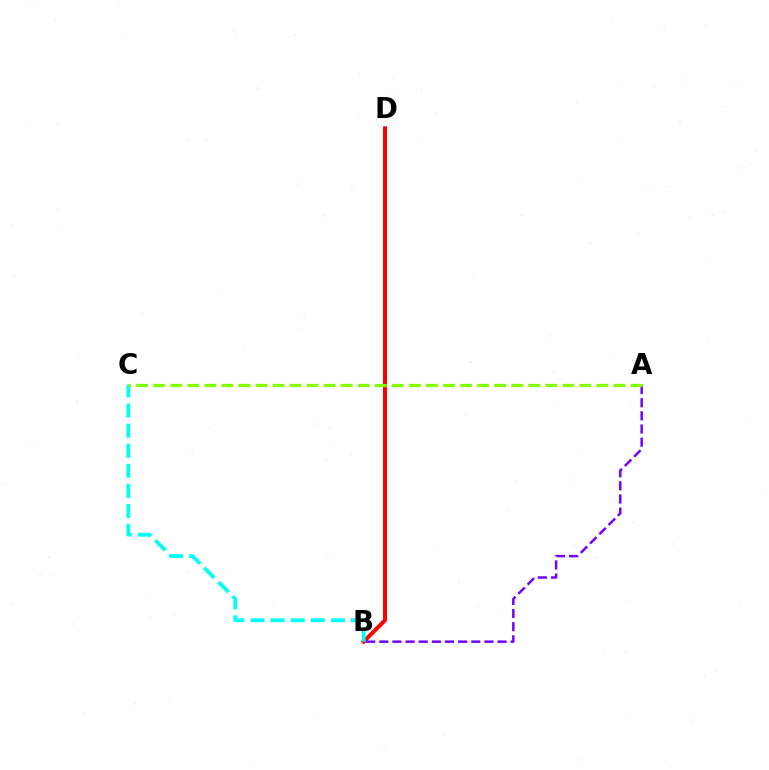{('B', 'D'): [{'color': '#ff0000', 'line_style': 'solid', 'thickness': 2.89}], ('A', 'B'): [{'color': '#7200ff', 'line_style': 'dashed', 'thickness': 1.78}], ('B', 'C'): [{'color': '#00fff6', 'line_style': 'dashed', 'thickness': 2.73}], ('A', 'C'): [{'color': '#84ff00', 'line_style': 'dashed', 'thickness': 2.32}]}